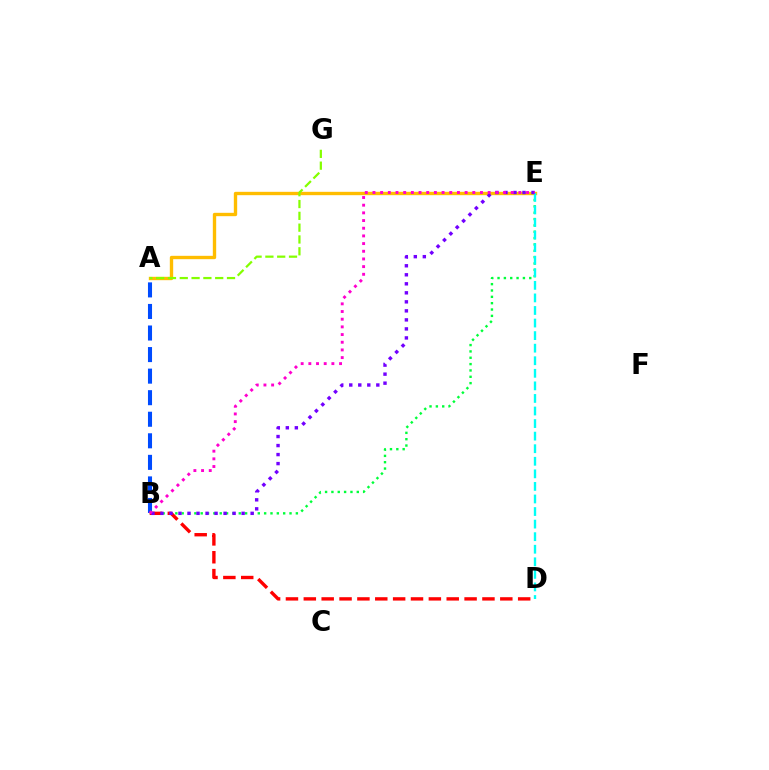{('A', 'B'): [{'color': '#004bff', 'line_style': 'dashed', 'thickness': 2.93}], ('B', 'E'): [{'color': '#00ff39', 'line_style': 'dotted', 'thickness': 1.72}, {'color': '#7200ff', 'line_style': 'dotted', 'thickness': 2.45}, {'color': '#ff00cf', 'line_style': 'dotted', 'thickness': 2.09}], ('B', 'D'): [{'color': '#ff0000', 'line_style': 'dashed', 'thickness': 2.43}], ('A', 'E'): [{'color': '#ffbd00', 'line_style': 'solid', 'thickness': 2.42}], ('D', 'E'): [{'color': '#00fff6', 'line_style': 'dashed', 'thickness': 1.71}], ('A', 'G'): [{'color': '#84ff00', 'line_style': 'dashed', 'thickness': 1.6}]}